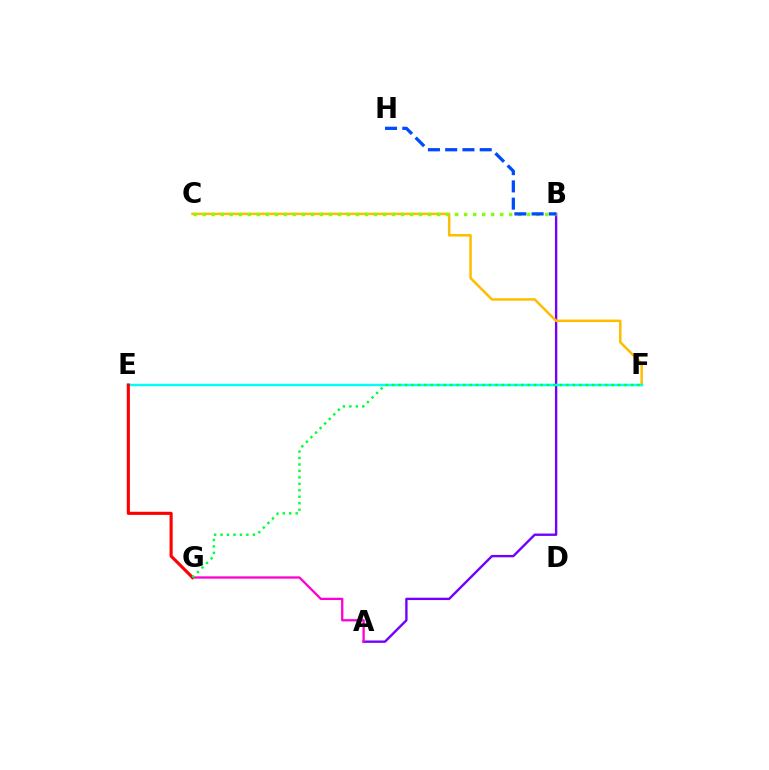{('A', 'B'): [{'color': '#7200ff', 'line_style': 'solid', 'thickness': 1.71}], ('C', 'F'): [{'color': '#ffbd00', 'line_style': 'solid', 'thickness': 1.81}], ('B', 'C'): [{'color': '#84ff00', 'line_style': 'dotted', 'thickness': 2.45}], ('E', 'F'): [{'color': '#00fff6', 'line_style': 'solid', 'thickness': 1.76}], ('A', 'G'): [{'color': '#ff00cf', 'line_style': 'solid', 'thickness': 1.64}], ('B', 'H'): [{'color': '#004bff', 'line_style': 'dashed', 'thickness': 2.34}], ('E', 'G'): [{'color': '#ff0000', 'line_style': 'solid', 'thickness': 2.24}], ('F', 'G'): [{'color': '#00ff39', 'line_style': 'dotted', 'thickness': 1.75}]}